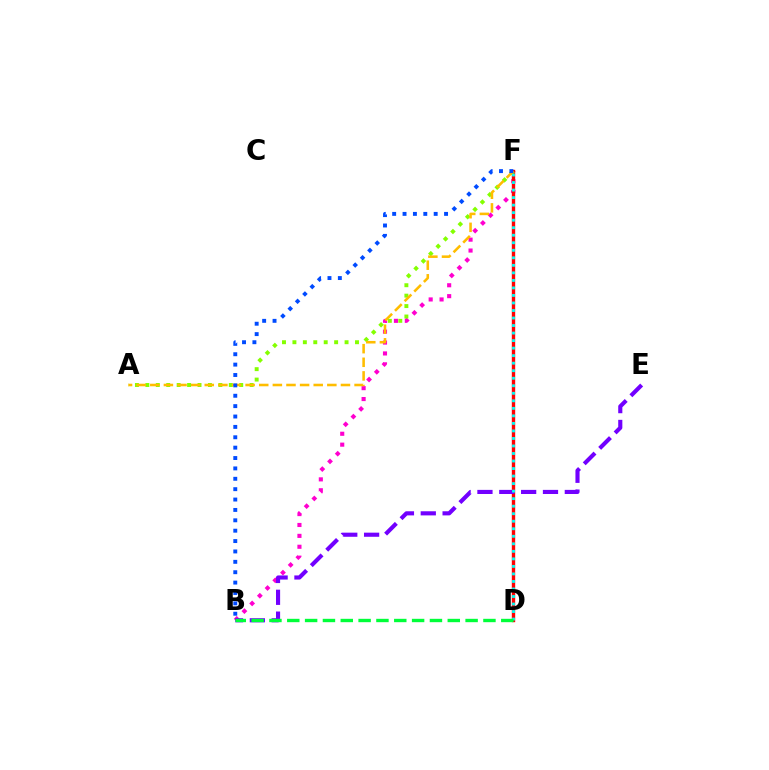{('B', 'F'): [{'color': '#ff00cf', 'line_style': 'dotted', 'thickness': 2.96}, {'color': '#004bff', 'line_style': 'dotted', 'thickness': 2.82}], ('D', 'F'): [{'color': '#ff0000', 'line_style': 'solid', 'thickness': 2.43}, {'color': '#00fff6', 'line_style': 'dotted', 'thickness': 2.04}], ('B', 'E'): [{'color': '#7200ff', 'line_style': 'dashed', 'thickness': 2.97}], ('A', 'F'): [{'color': '#84ff00', 'line_style': 'dotted', 'thickness': 2.83}, {'color': '#ffbd00', 'line_style': 'dashed', 'thickness': 1.85}], ('B', 'D'): [{'color': '#00ff39', 'line_style': 'dashed', 'thickness': 2.42}]}